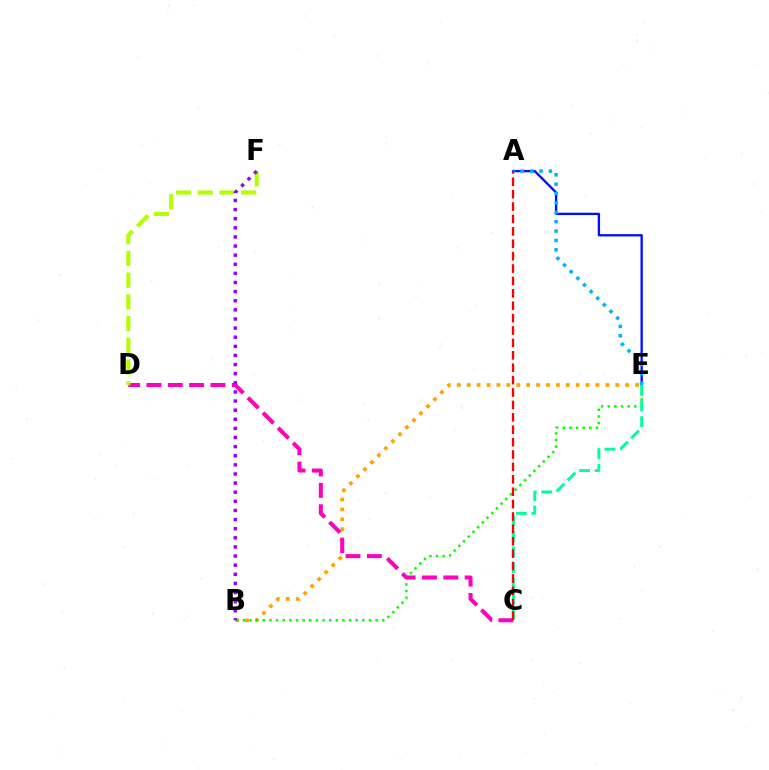{('B', 'E'): [{'color': '#ffa500', 'line_style': 'dotted', 'thickness': 2.69}, {'color': '#08ff00', 'line_style': 'dotted', 'thickness': 1.8}], ('A', 'E'): [{'color': '#0010ff', 'line_style': 'solid', 'thickness': 1.67}, {'color': '#00b5ff', 'line_style': 'dotted', 'thickness': 2.55}], ('C', 'E'): [{'color': '#00ff9d', 'line_style': 'dashed', 'thickness': 2.12}], ('C', 'D'): [{'color': '#ff00bd', 'line_style': 'dashed', 'thickness': 2.9}], ('D', 'F'): [{'color': '#b3ff00', 'line_style': 'dashed', 'thickness': 2.95}], ('B', 'F'): [{'color': '#9b00ff', 'line_style': 'dotted', 'thickness': 2.48}], ('A', 'C'): [{'color': '#ff0000', 'line_style': 'dashed', 'thickness': 1.68}]}